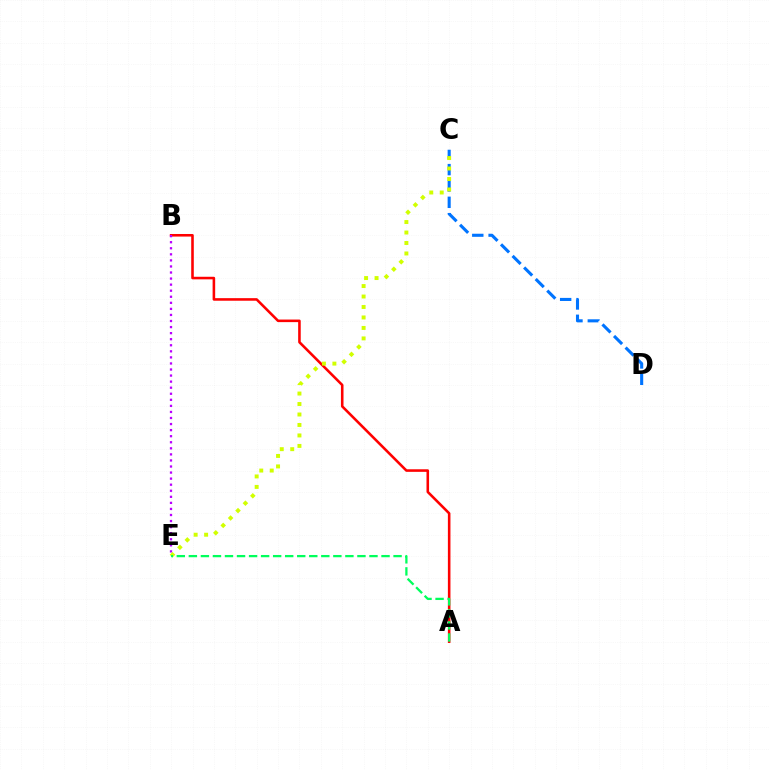{('A', 'B'): [{'color': '#ff0000', 'line_style': 'solid', 'thickness': 1.85}], ('B', 'E'): [{'color': '#b900ff', 'line_style': 'dotted', 'thickness': 1.65}], ('C', 'D'): [{'color': '#0074ff', 'line_style': 'dashed', 'thickness': 2.22}], ('C', 'E'): [{'color': '#d1ff00', 'line_style': 'dotted', 'thickness': 2.85}], ('A', 'E'): [{'color': '#00ff5c', 'line_style': 'dashed', 'thickness': 1.64}]}